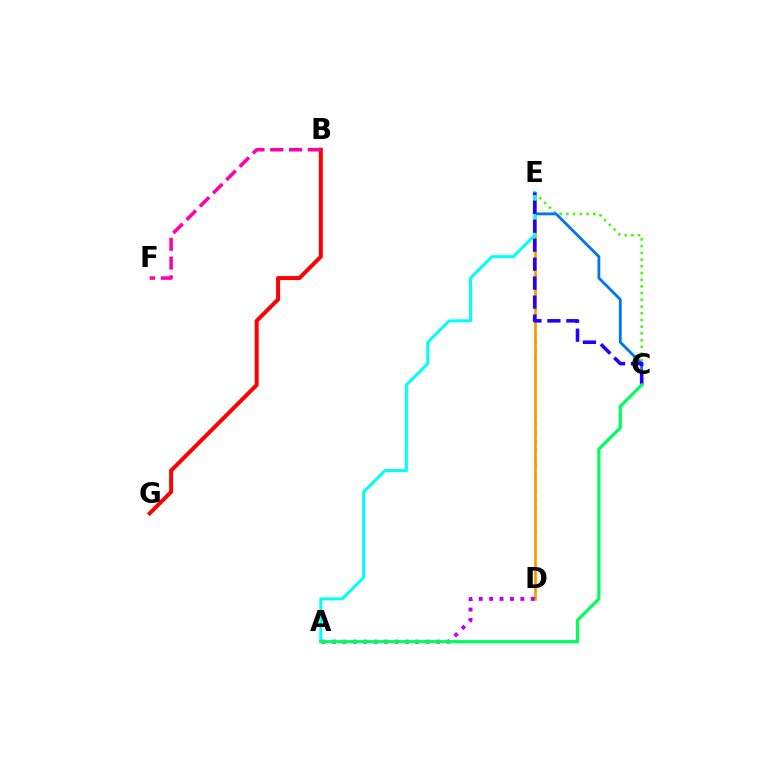{('D', 'E'): [{'color': '#d1ff00', 'line_style': 'dotted', 'thickness': 2.24}, {'color': '#ff9400', 'line_style': 'solid', 'thickness': 1.86}], ('C', 'E'): [{'color': '#3dff00', 'line_style': 'dotted', 'thickness': 1.82}, {'color': '#0074ff', 'line_style': 'solid', 'thickness': 2.03}, {'color': '#2500ff', 'line_style': 'dashed', 'thickness': 2.58}], ('B', 'G'): [{'color': '#ff0000', 'line_style': 'solid', 'thickness': 2.87}], ('B', 'F'): [{'color': '#ff00ac', 'line_style': 'dashed', 'thickness': 2.55}], ('A', 'E'): [{'color': '#00fff6', 'line_style': 'solid', 'thickness': 2.16}], ('A', 'D'): [{'color': '#b900ff', 'line_style': 'dotted', 'thickness': 2.83}], ('A', 'C'): [{'color': '#00ff5c', 'line_style': 'solid', 'thickness': 2.31}]}